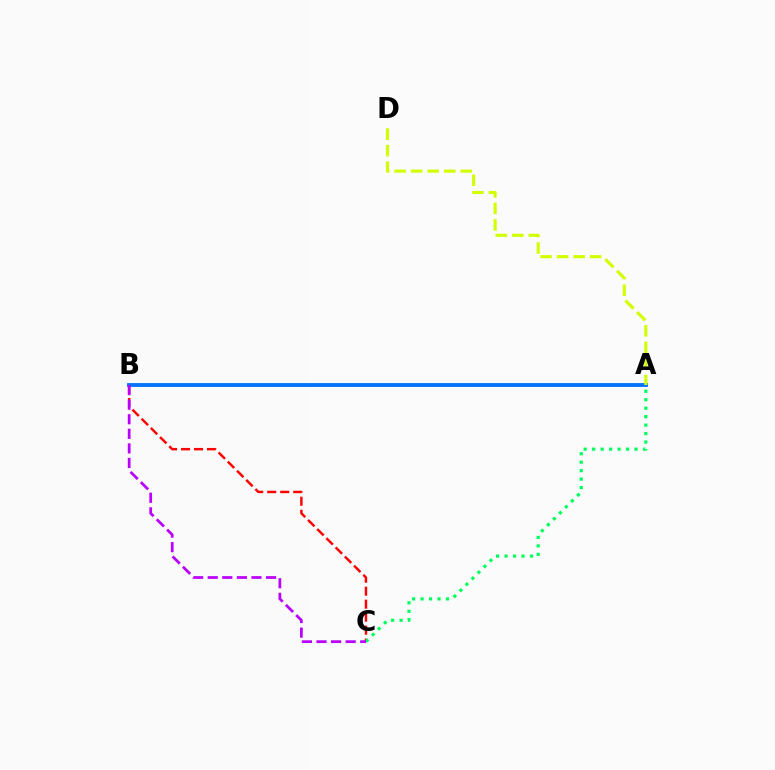{('B', 'C'): [{'color': '#ff0000', 'line_style': 'dashed', 'thickness': 1.76}, {'color': '#b900ff', 'line_style': 'dashed', 'thickness': 1.98}], ('A', 'B'): [{'color': '#0074ff', 'line_style': 'solid', 'thickness': 2.77}], ('A', 'D'): [{'color': '#d1ff00', 'line_style': 'dashed', 'thickness': 2.25}], ('A', 'C'): [{'color': '#00ff5c', 'line_style': 'dotted', 'thickness': 2.3}]}